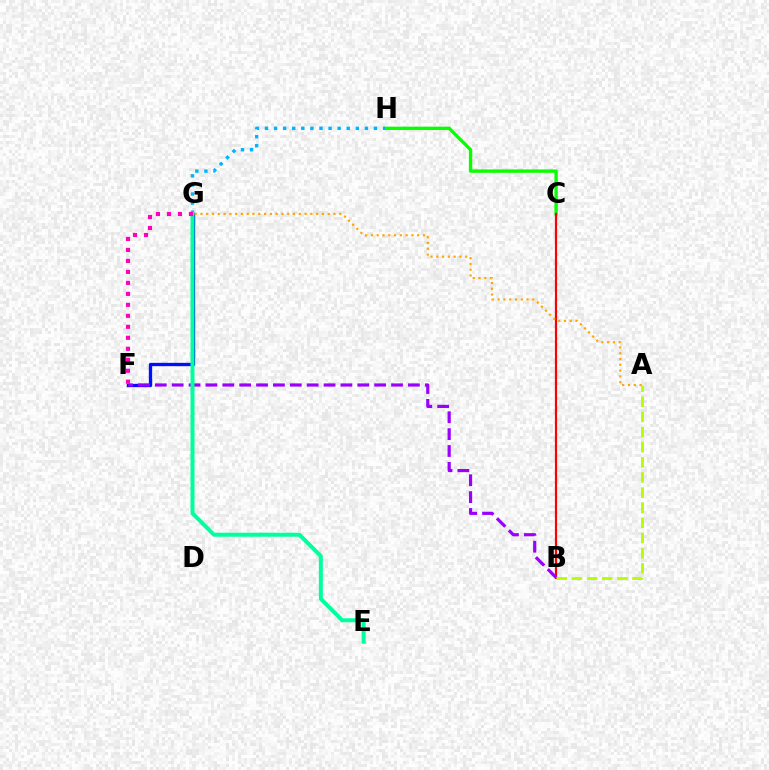{('C', 'H'): [{'color': '#08ff00', 'line_style': 'solid', 'thickness': 2.42}], ('G', 'H'): [{'color': '#00b5ff', 'line_style': 'dotted', 'thickness': 2.47}], ('B', 'C'): [{'color': '#ff0000', 'line_style': 'solid', 'thickness': 1.59}], ('F', 'G'): [{'color': '#0010ff', 'line_style': 'solid', 'thickness': 2.4}, {'color': '#ff00bd', 'line_style': 'dotted', 'thickness': 2.98}], ('B', 'F'): [{'color': '#9b00ff', 'line_style': 'dashed', 'thickness': 2.29}], ('E', 'G'): [{'color': '#00ff9d', 'line_style': 'solid', 'thickness': 2.87}], ('A', 'B'): [{'color': '#b3ff00', 'line_style': 'dashed', 'thickness': 2.06}], ('A', 'G'): [{'color': '#ffa500', 'line_style': 'dotted', 'thickness': 1.57}]}